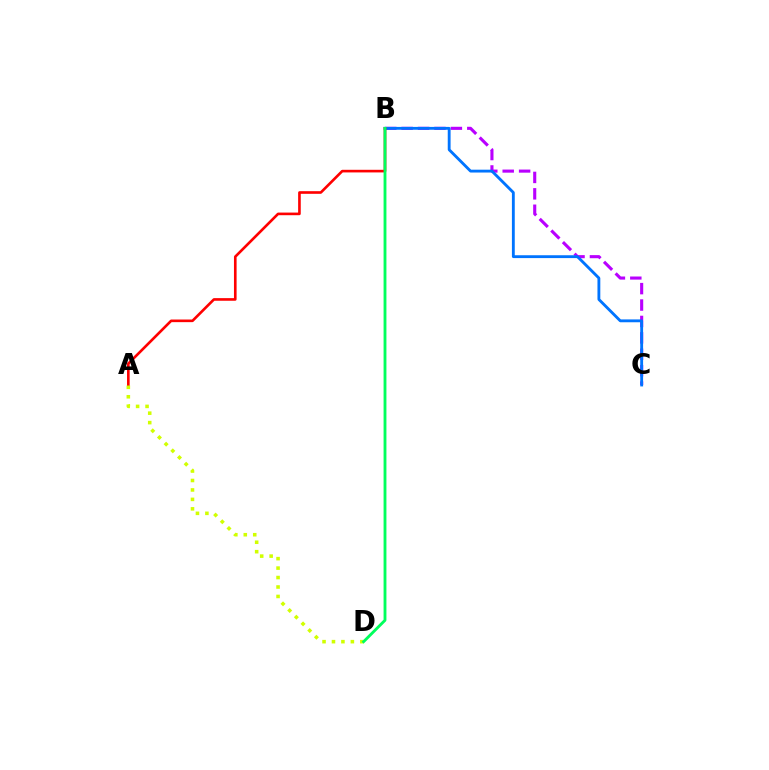{('B', 'C'): [{'color': '#b900ff', 'line_style': 'dashed', 'thickness': 2.23}, {'color': '#0074ff', 'line_style': 'solid', 'thickness': 2.05}], ('A', 'B'): [{'color': '#ff0000', 'line_style': 'solid', 'thickness': 1.89}], ('A', 'D'): [{'color': '#d1ff00', 'line_style': 'dotted', 'thickness': 2.57}], ('B', 'D'): [{'color': '#00ff5c', 'line_style': 'solid', 'thickness': 2.05}]}